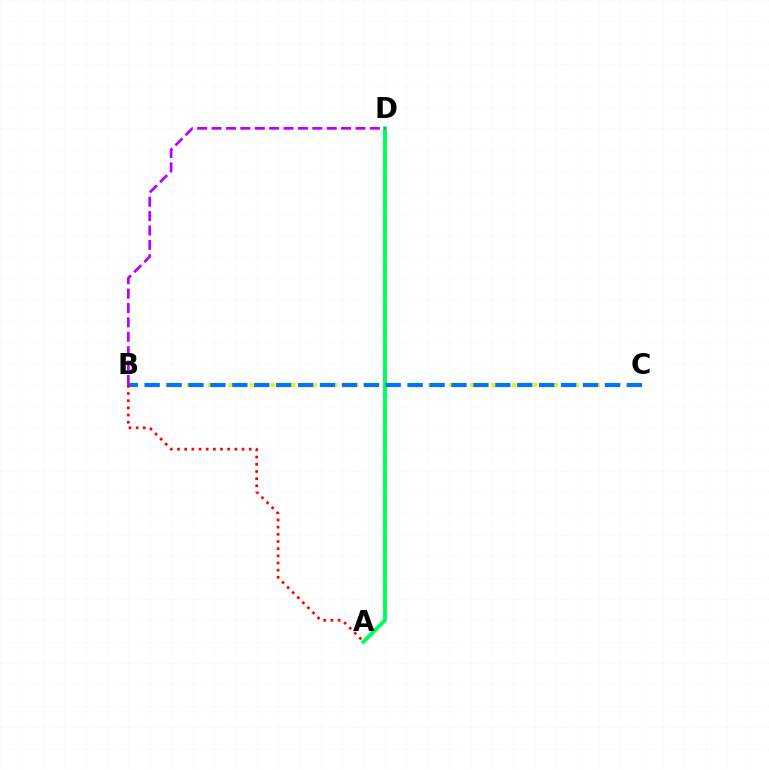{('B', 'C'): [{'color': '#d1ff00', 'line_style': 'dotted', 'thickness': 2.85}, {'color': '#0074ff', 'line_style': 'dashed', 'thickness': 2.98}], ('A', 'D'): [{'color': '#00ff5c', 'line_style': 'solid', 'thickness': 2.84}], ('B', 'D'): [{'color': '#b900ff', 'line_style': 'dashed', 'thickness': 1.96}], ('A', 'B'): [{'color': '#ff0000', 'line_style': 'dotted', 'thickness': 1.95}]}